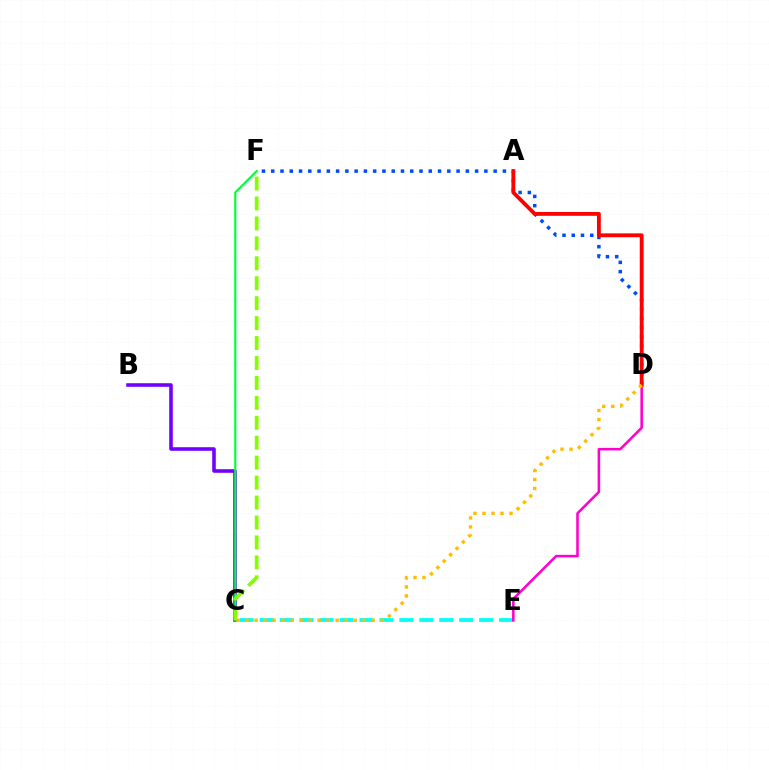{('C', 'E'): [{'color': '#00fff6', 'line_style': 'dashed', 'thickness': 2.71}], ('D', 'E'): [{'color': '#ff00cf', 'line_style': 'solid', 'thickness': 1.84}], ('D', 'F'): [{'color': '#004bff', 'line_style': 'dotted', 'thickness': 2.52}], ('B', 'C'): [{'color': '#7200ff', 'line_style': 'solid', 'thickness': 2.57}], ('C', 'F'): [{'color': '#00ff39', 'line_style': 'solid', 'thickness': 1.55}, {'color': '#84ff00', 'line_style': 'dashed', 'thickness': 2.71}], ('A', 'D'): [{'color': '#ff0000', 'line_style': 'solid', 'thickness': 2.76}], ('C', 'D'): [{'color': '#ffbd00', 'line_style': 'dotted', 'thickness': 2.45}]}